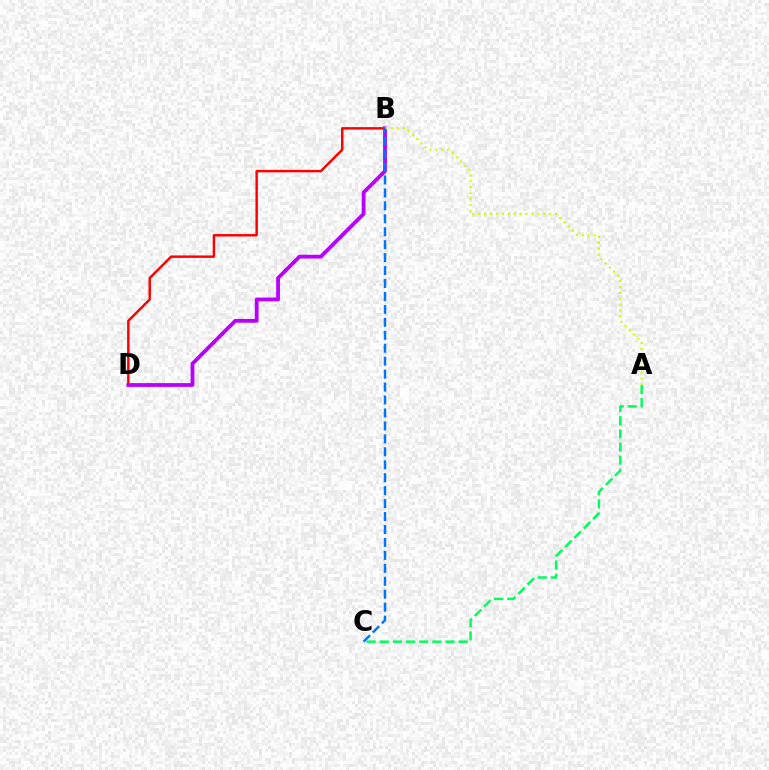{('B', 'D'): [{'color': '#ff0000', 'line_style': 'solid', 'thickness': 1.76}, {'color': '#b900ff', 'line_style': 'solid', 'thickness': 2.74}], ('A', 'C'): [{'color': '#00ff5c', 'line_style': 'dashed', 'thickness': 1.79}], ('A', 'B'): [{'color': '#d1ff00', 'line_style': 'dotted', 'thickness': 1.61}], ('B', 'C'): [{'color': '#0074ff', 'line_style': 'dashed', 'thickness': 1.76}]}